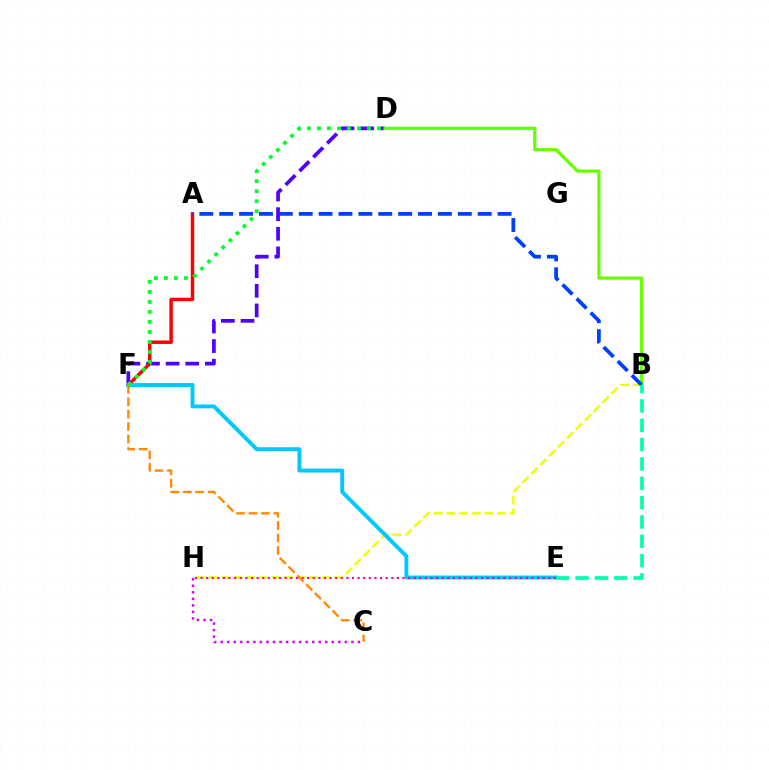{('D', 'F'): [{'color': '#4f00ff', 'line_style': 'dashed', 'thickness': 2.66}, {'color': '#00ff27', 'line_style': 'dotted', 'thickness': 2.72}], ('B', 'H'): [{'color': '#eeff00', 'line_style': 'dashed', 'thickness': 1.71}], ('A', 'F'): [{'color': '#ff0000', 'line_style': 'solid', 'thickness': 2.49}], ('B', 'D'): [{'color': '#66ff00', 'line_style': 'solid', 'thickness': 2.31}], ('A', 'B'): [{'color': '#003fff', 'line_style': 'dashed', 'thickness': 2.7}], ('C', 'H'): [{'color': '#d600ff', 'line_style': 'dotted', 'thickness': 1.78}], ('E', 'F'): [{'color': '#00c7ff', 'line_style': 'solid', 'thickness': 2.81}], ('E', 'H'): [{'color': '#ff00a0', 'line_style': 'dotted', 'thickness': 1.52}], ('B', 'E'): [{'color': '#00ffaf', 'line_style': 'dashed', 'thickness': 2.63}], ('C', 'F'): [{'color': '#ff8800', 'line_style': 'dashed', 'thickness': 1.69}]}